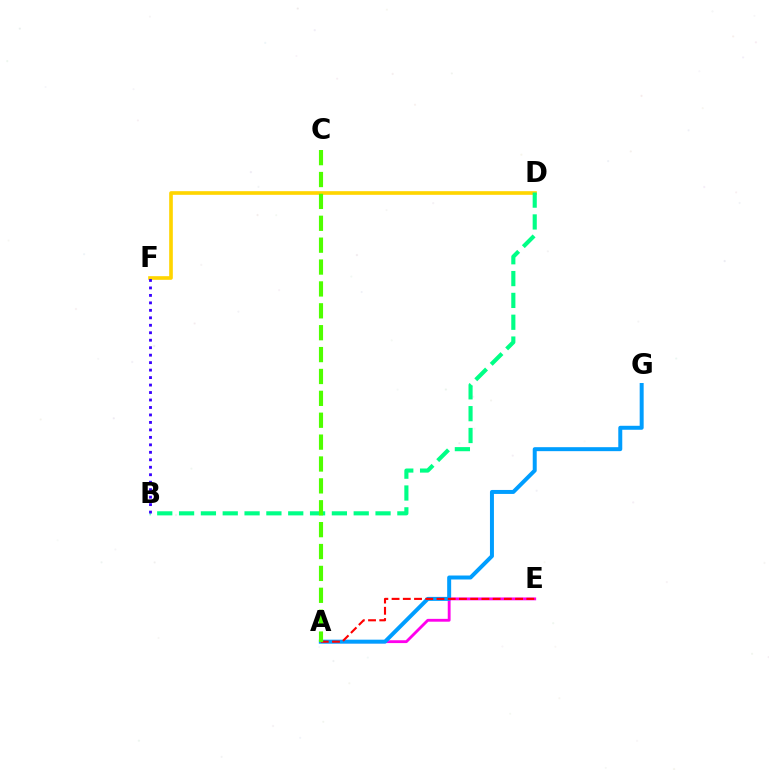{('A', 'E'): [{'color': '#ff00ed', 'line_style': 'solid', 'thickness': 2.04}, {'color': '#ff0000', 'line_style': 'dashed', 'thickness': 1.53}], ('A', 'G'): [{'color': '#009eff', 'line_style': 'solid', 'thickness': 2.86}], ('D', 'F'): [{'color': '#ffd500', 'line_style': 'solid', 'thickness': 2.62}], ('B', 'D'): [{'color': '#00ff86', 'line_style': 'dashed', 'thickness': 2.97}], ('A', 'C'): [{'color': '#4fff00', 'line_style': 'dashed', 'thickness': 2.97}], ('B', 'F'): [{'color': '#3700ff', 'line_style': 'dotted', 'thickness': 2.03}]}